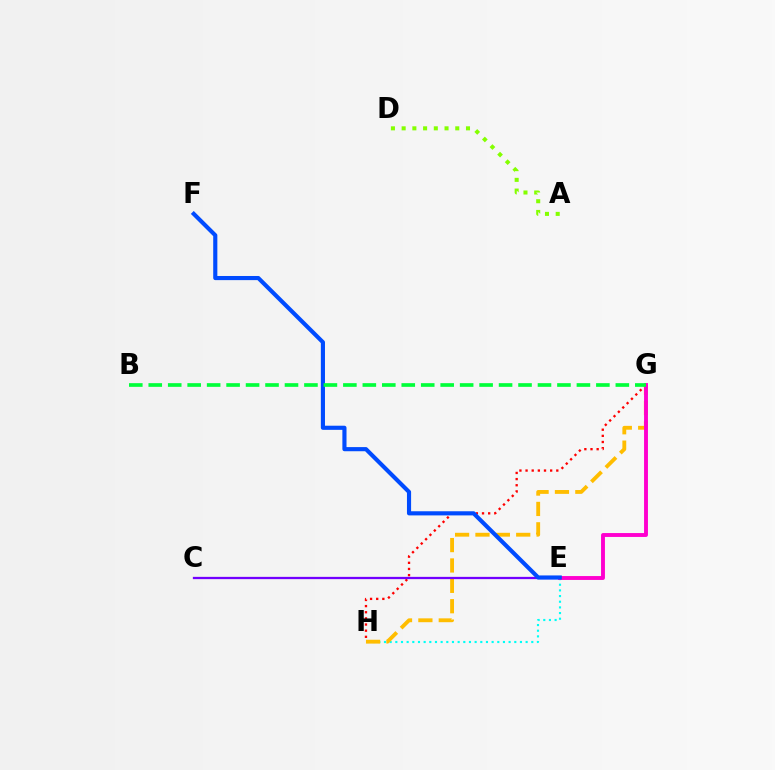{('E', 'H'): [{'color': '#00fff6', 'line_style': 'dotted', 'thickness': 1.54}], ('G', 'H'): [{'color': '#ff0000', 'line_style': 'dotted', 'thickness': 1.67}, {'color': '#ffbd00', 'line_style': 'dashed', 'thickness': 2.77}], ('C', 'E'): [{'color': '#7200ff', 'line_style': 'solid', 'thickness': 1.64}], ('E', 'G'): [{'color': '#ff00cf', 'line_style': 'solid', 'thickness': 2.8}], ('A', 'D'): [{'color': '#84ff00', 'line_style': 'dotted', 'thickness': 2.91}], ('E', 'F'): [{'color': '#004bff', 'line_style': 'solid', 'thickness': 2.98}], ('B', 'G'): [{'color': '#00ff39', 'line_style': 'dashed', 'thickness': 2.64}]}